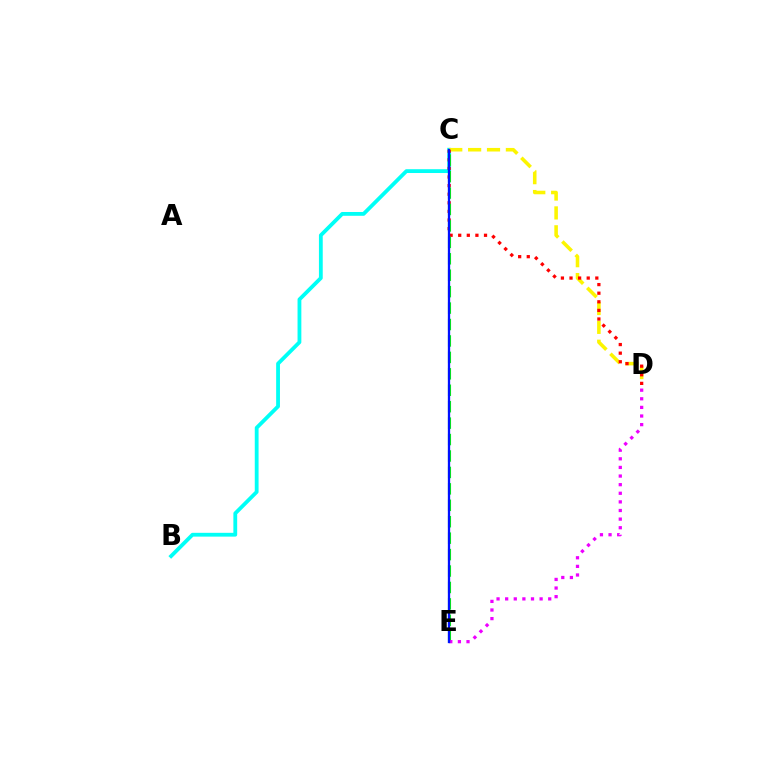{('B', 'C'): [{'color': '#00fff6', 'line_style': 'solid', 'thickness': 2.74}], ('C', 'D'): [{'color': '#fcf500', 'line_style': 'dashed', 'thickness': 2.56}, {'color': '#ff0000', 'line_style': 'dotted', 'thickness': 2.34}], ('C', 'E'): [{'color': '#08ff00', 'line_style': 'dashed', 'thickness': 2.23}, {'color': '#0010ff', 'line_style': 'solid', 'thickness': 1.66}], ('D', 'E'): [{'color': '#ee00ff', 'line_style': 'dotted', 'thickness': 2.34}]}